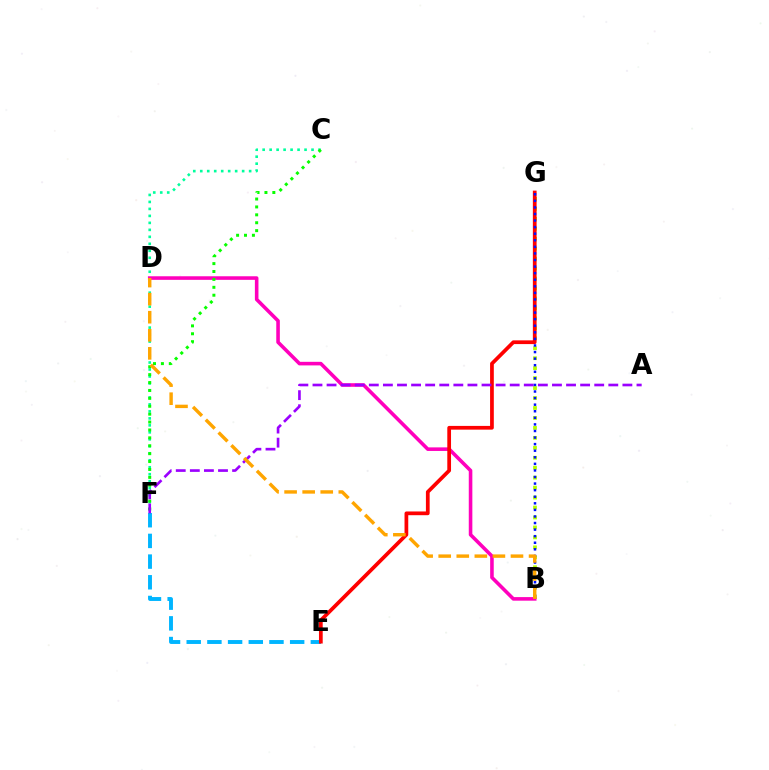{('B', 'G'): [{'color': '#b3ff00', 'line_style': 'dotted', 'thickness': 2.7}, {'color': '#0010ff', 'line_style': 'dotted', 'thickness': 1.79}], ('E', 'F'): [{'color': '#00b5ff', 'line_style': 'dashed', 'thickness': 2.81}], ('C', 'F'): [{'color': '#00ff9d', 'line_style': 'dotted', 'thickness': 1.9}, {'color': '#08ff00', 'line_style': 'dotted', 'thickness': 2.15}], ('B', 'D'): [{'color': '#ff00bd', 'line_style': 'solid', 'thickness': 2.58}, {'color': '#ffa500', 'line_style': 'dashed', 'thickness': 2.45}], ('E', 'G'): [{'color': '#ff0000', 'line_style': 'solid', 'thickness': 2.69}], ('A', 'F'): [{'color': '#9b00ff', 'line_style': 'dashed', 'thickness': 1.91}]}